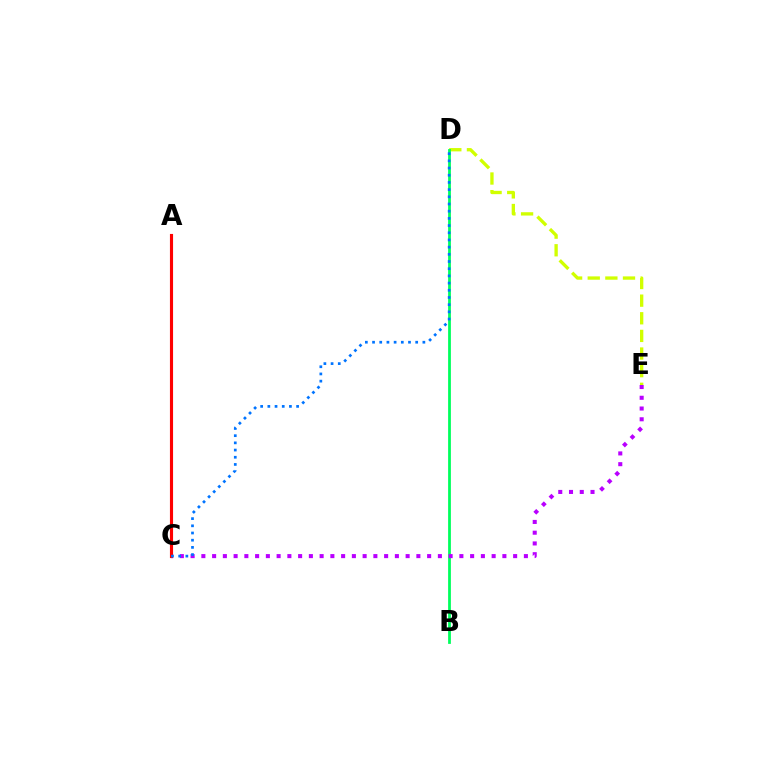{('D', 'E'): [{'color': '#d1ff00', 'line_style': 'dashed', 'thickness': 2.39}], ('B', 'D'): [{'color': '#00ff5c', 'line_style': 'solid', 'thickness': 2.0}], ('C', 'E'): [{'color': '#b900ff', 'line_style': 'dotted', 'thickness': 2.92}], ('A', 'C'): [{'color': '#ff0000', 'line_style': 'solid', 'thickness': 2.25}], ('C', 'D'): [{'color': '#0074ff', 'line_style': 'dotted', 'thickness': 1.95}]}